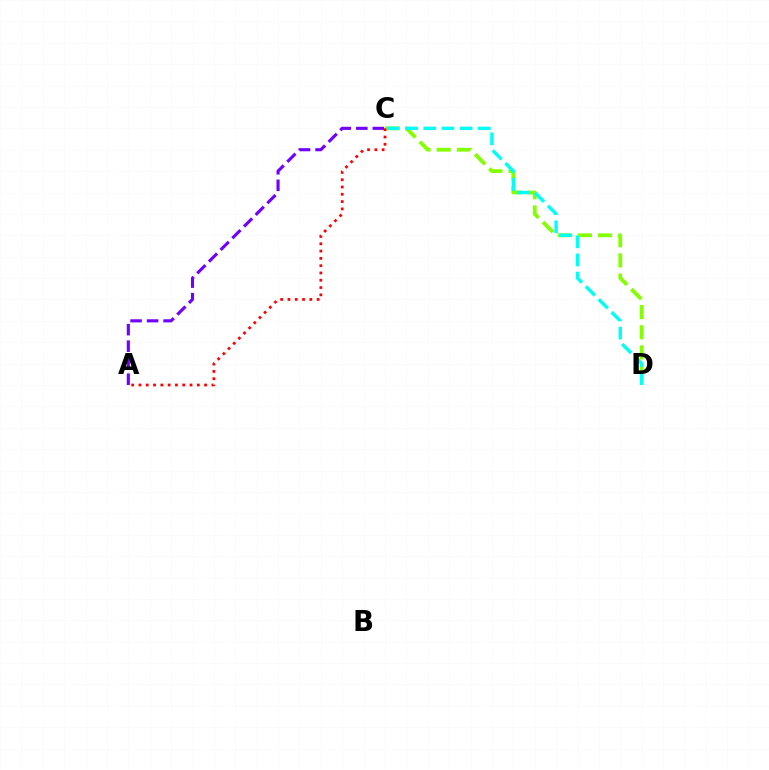{('C', 'D'): [{'color': '#84ff00', 'line_style': 'dashed', 'thickness': 2.74}, {'color': '#00fff6', 'line_style': 'dashed', 'thickness': 2.47}], ('A', 'C'): [{'color': '#7200ff', 'line_style': 'dashed', 'thickness': 2.25}, {'color': '#ff0000', 'line_style': 'dotted', 'thickness': 1.98}]}